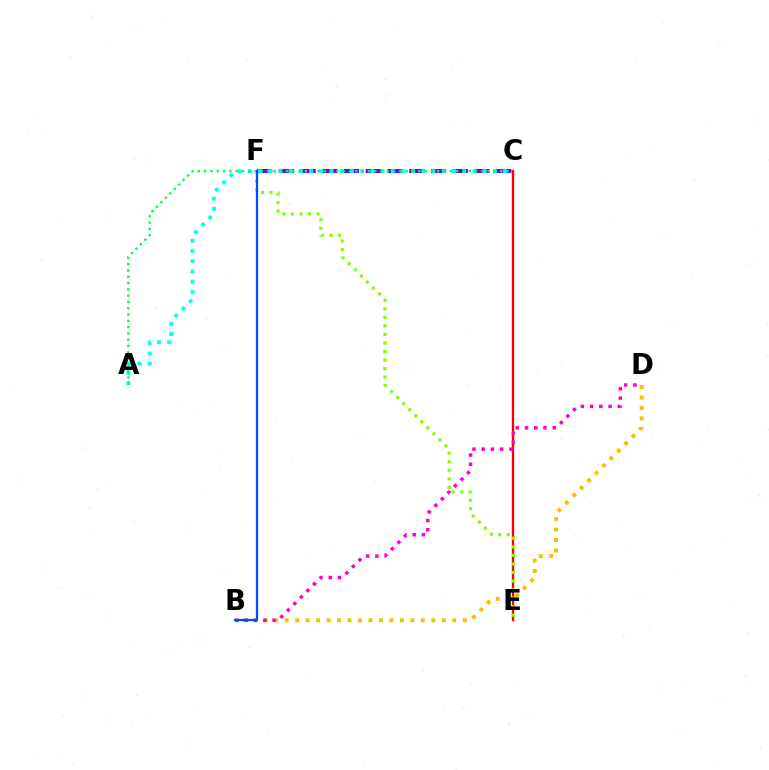{('C', 'F'): [{'color': '#7200ff', 'line_style': 'dashed', 'thickness': 2.95}], ('A', 'C'): [{'color': '#00fff6', 'line_style': 'dotted', 'thickness': 2.77}, {'color': '#00ff39', 'line_style': 'dotted', 'thickness': 1.71}], ('B', 'D'): [{'color': '#ffbd00', 'line_style': 'dotted', 'thickness': 2.85}, {'color': '#ff00cf', 'line_style': 'dotted', 'thickness': 2.51}], ('C', 'E'): [{'color': '#ff0000', 'line_style': 'solid', 'thickness': 1.68}], ('E', 'F'): [{'color': '#84ff00', 'line_style': 'dotted', 'thickness': 2.32}], ('B', 'F'): [{'color': '#004bff', 'line_style': 'solid', 'thickness': 1.63}]}